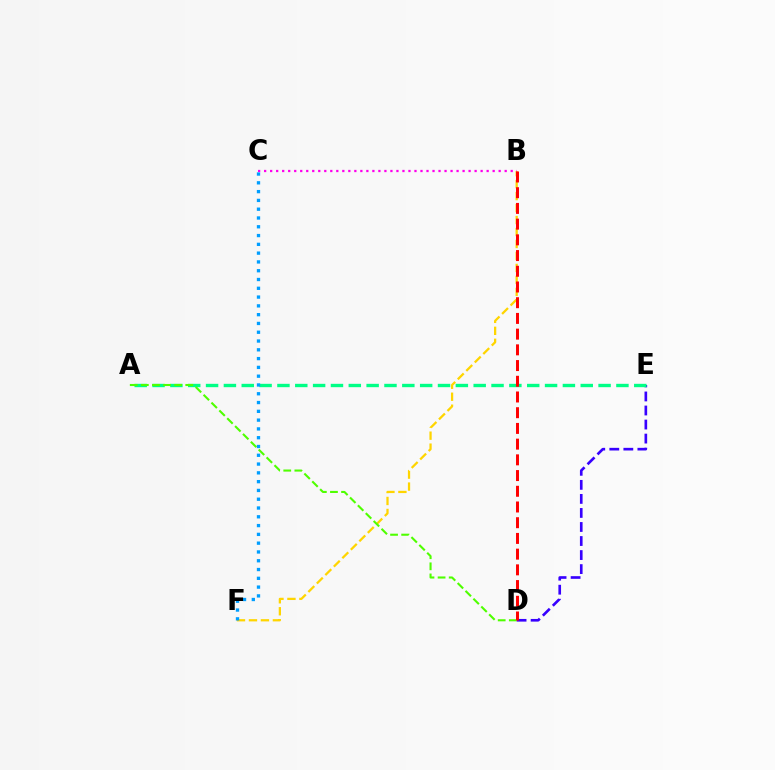{('D', 'E'): [{'color': '#3700ff', 'line_style': 'dashed', 'thickness': 1.91}], ('B', 'F'): [{'color': '#ffd500', 'line_style': 'dashed', 'thickness': 1.63}], ('A', 'E'): [{'color': '#00ff86', 'line_style': 'dashed', 'thickness': 2.42}], ('B', 'C'): [{'color': '#ff00ed', 'line_style': 'dotted', 'thickness': 1.63}], ('C', 'F'): [{'color': '#009eff', 'line_style': 'dotted', 'thickness': 2.39}], ('A', 'D'): [{'color': '#4fff00', 'line_style': 'dashed', 'thickness': 1.51}], ('B', 'D'): [{'color': '#ff0000', 'line_style': 'dashed', 'thickness': 2.13}]}